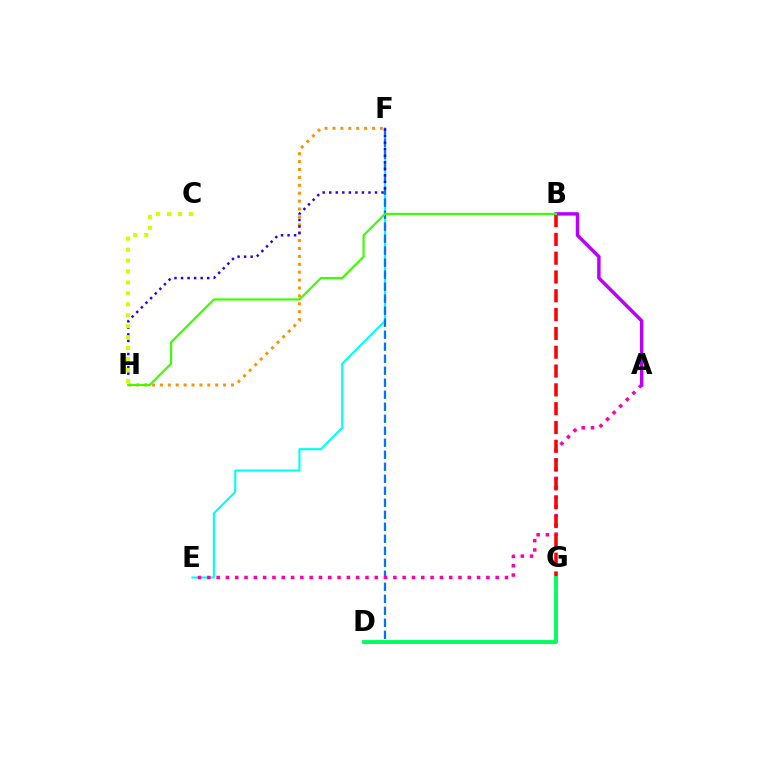{('E', 'F'): [{'color': '#00fff6', 'line_style': 'solid', 'thickness': 1.53}], ('D', 'F'): [{'color': '#0074ff', 'line_style': 'dashed', 'thickness': 1.63}], ('A', 'E'): [{'color': '#ff00ac', 'line_style': 'dotted', 'thickness': 2.53}], ('B', 'G'): [{'color': '#ff0000', 'line_style': 'dashed', 'thickness': 2.56}], ('F', 'H'): [{'color': '#ff9400', 'line_style': 'dotted', 'thickness': 2.15}, {'color': '#2500ff', 'line_style': 'dotted', 'thickness': 1.78}], ('A', 'B'): [{'color': '#b900ff', 'line_style': 'solid', 'thickness': 2.48}], ('B', 'H'): [{'color': '#3dff00', 'line_style': 'solid', 'thickness': 1.57}], ('C', 'H'): [{'color': '#d1ff00', 'line_style': 'dotted', 'thickness': 2.97}], ('D', 'G'): [{'color': '#00ff5c', 'line_style': 'solid', 'thickness': 2.79}]}